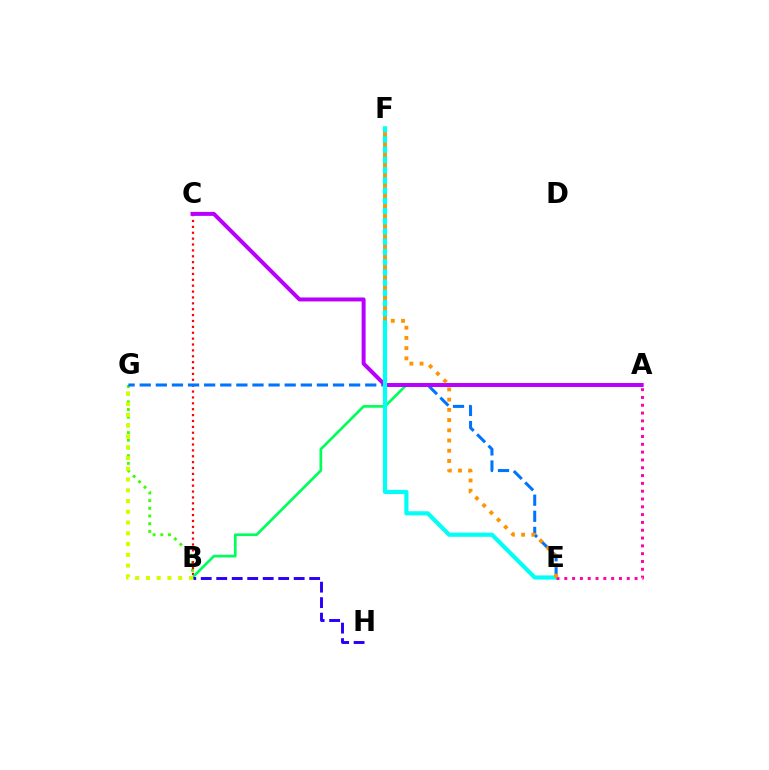{('B', 'G'): [{'color': '#3dff00', 'line_style': 'dotted', 'thickness': 2.09}, {'color': '#d1ff00', 'line_style': 'dotted', 'thickness': 2.92}], ('B', 'C'): [{'color': '#ff0000', 'line_style': 'dotted', 'thickness': 1.6}], ('E', 'G'): [{'color': '#0074ff', 'line_style': 'dashed', 'thickness': 2.19}], ('A', 'B'): [{'color': '#00ff5c', 'line_style': 'solid', 'thickness': 1.94}], ('A', 'C'): [{'color': '#b900ff', 'line_style': 'solid', 'thickness': 2.86}], ('E', 'F'): [{'color': '#00fff6', 'line_style': 'solid', 'thickness': 2.99}, {'color': '#ff9400', 'line_style': 'dotted', 'thickness': 2.78}], ('A', 'E'): [{'color': '#ff00ac', 'line_style': 'dotted', 'thickness': 2.12}], ('B', 'H'): [{'color': '#2500ff', 'line_style': 'dashed', 'thickness': 2.1}]}